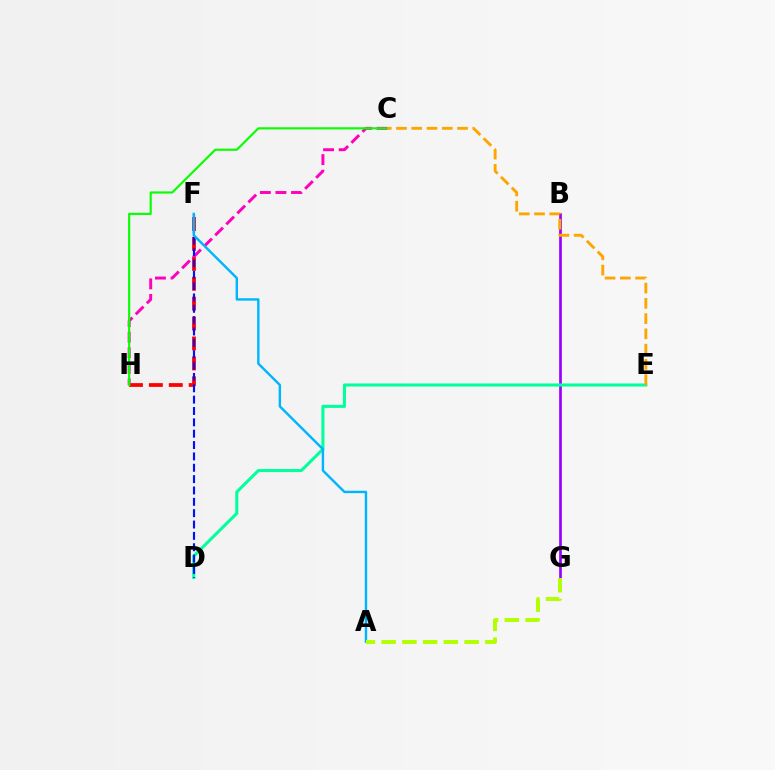{('B', 'G'): [{'color': '#9b00ff', 'line_style': 'solid', 'thickness': 1.94}], ('F', 'H'): [{'color': '#ff0000', 'line_style': 'dashed', 'thickness': 2.71}], ('D', 'E'): [{'color': '#00ff9d', 'line_style': 'solid', 'thickness': 2.19}], ('C', 'H'): [{'color': '#ff00bd', 'line_style': 'dashed', 'thickness': 2.12}, {'color': '#08ff00', 'line_style': 'solid', 'thickness': 1.55}], ('C', 'E'): [{'color': '#ffa500', 'line_style': 'dashed', 'thickness': 2.07}], ('D', 'F'): [{'color': '#0010ff', 'line_style': 'dashed', 'thickness': 1.54}], ('A', 'F'): [{'color': '#00b5ff', 'line_style': 'solid', 'thickness': 1.74}], ('A', 'G'): [{'color': '#b3ff00', 'line_style': 'dashed', 'thickness': 2.82}]}